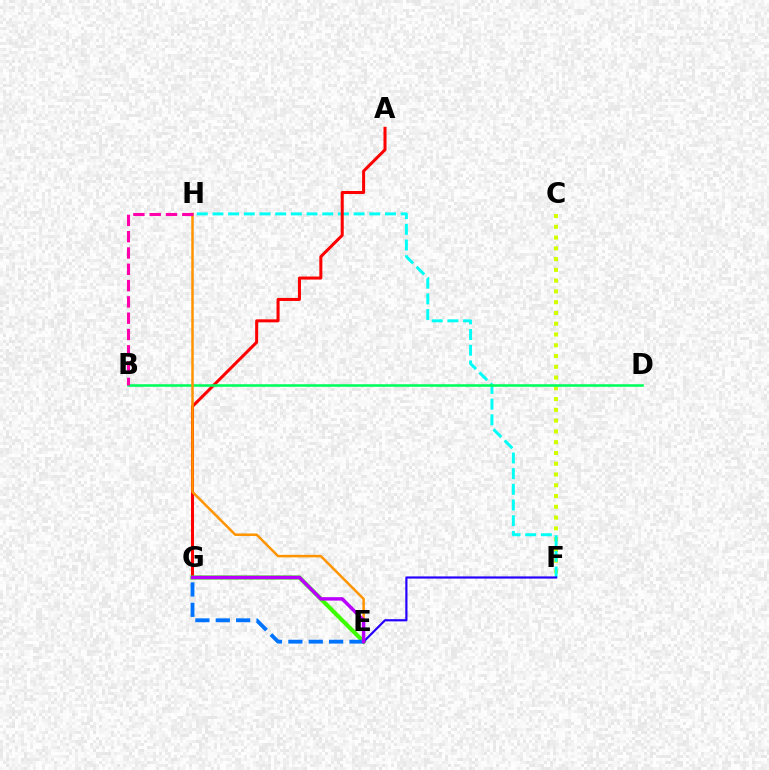{('C', 'F'): [{'color': '#d1ff00', 'line_style': 'dotted', 'thickness': 2.93}], ('F', 'H'): [{'color': '#00fff6', 'line_style': 'dashed', 'thickness': 2.13}], ('A', 'G'): [{'color': '#ff0000', 'line_style': 'solid', 'thickness': 2.18}], ('B', 'D'): [{'color': '#00ff5c', 'line_style': 'solid', 'thickness': 1.85}], ('E', 'H'): [{'color': '#ff9400', 'line_style': 'solid', 'thickness': 1.8}], ('E', 'G'): [{'color': '#3dff00', 'line_style': 'solid', 'thickness': 3.0}, {'color': '#0074ff', 'line_style': 'dashed', 'thickness': 2.77}, {'color': '#b900ff', 'line_style': 'solid', 'thickness': 2.48}], ('B', 'H'): [{'color': '#ff00ac', 'line_style': 'dashed', 'thickness': 2.21}], ('E', 'F'): [{'color': '#2500ff', 'line_style': 'solid', 'thickness': 1.57}]}